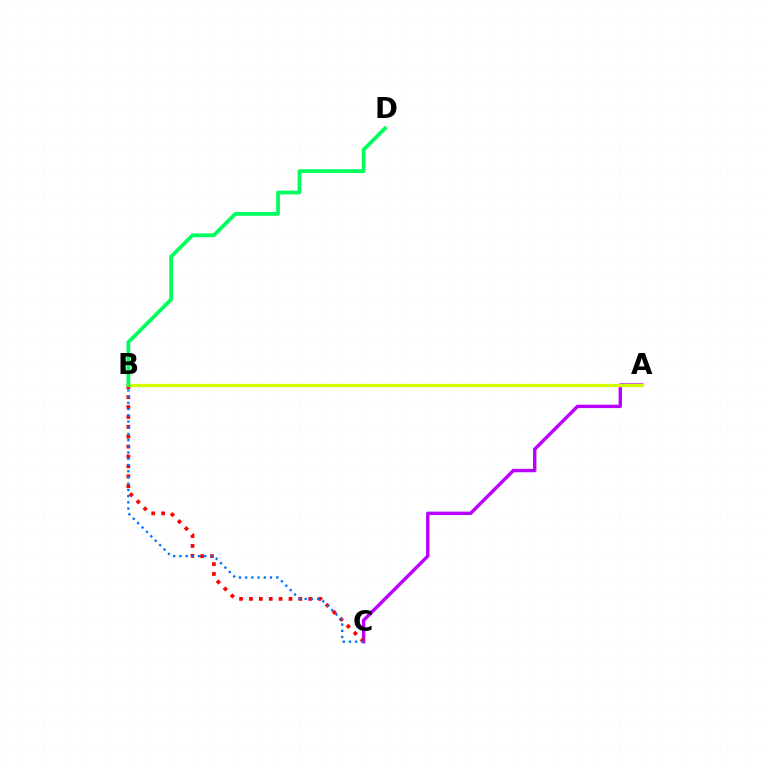{('A', 'C'): [{'color': '#b900ff', 'line_style': 'solid', 'thickness': 2.46}], ('B', 'C'): [{'color': '#ff0000', 'line_style': 'dotted', 'thickness': 2.69}, {'color': '#0074ff', 'line_style': 'dotted', 'thickness': 1.69}], ('A', 'B'): [{'color': '#d1ff00', 'line_style': 'solid', 'thickness': 2.36}], ('B', 'D'): [{'color': '#00ff5c', 'line_style': 'solid', 'thickness': 2.71}]}